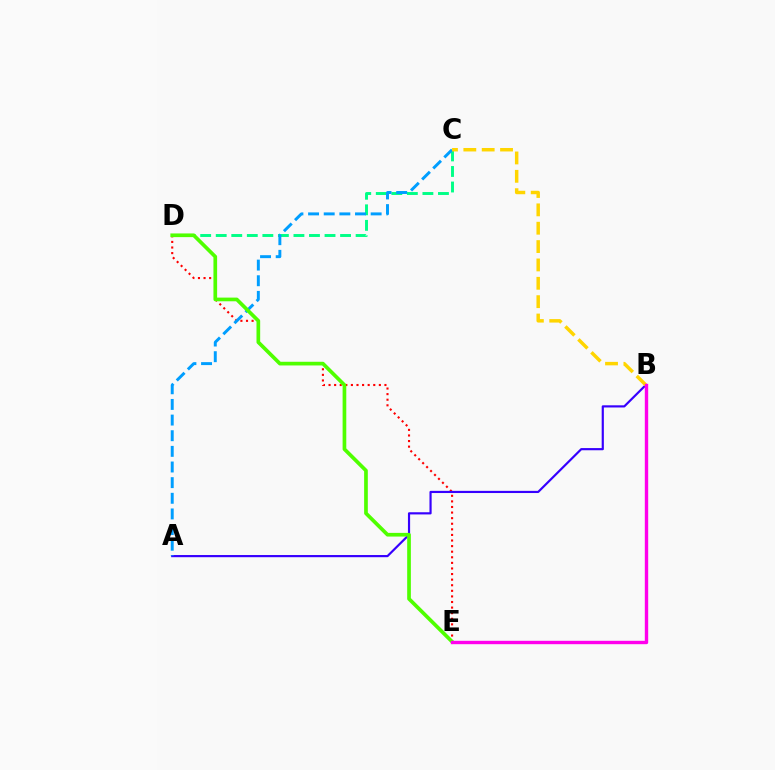{('C', 'D'): [{'color': '#00ff86', 'line_style': 'dashed', 'thickness': 2.11}], ('D', 'E'): [{'color': '#ff0000', 'line_style': 'dotted', 'thickness': 1.52}, {'color': '#4fff00', 'line_style': 'solid', 'thickness': 2.65}], ('A', 'B'): [{'color': '#3700ff', 'line_style': 'solid', 'thickness': 1.57}], ('A', 'C'): [{'color': '#009eff', 'line_style': 'dashed', 'thickness': 2.13}], ('B', 'C'): [{'color': '#ffd500', 'line_style': 'dashed', 'thickness': 2.49}], ('B', 'E'): [{'color': '#ff00ed', 'line_style': 'solid', 'thickness': 2.44}]}